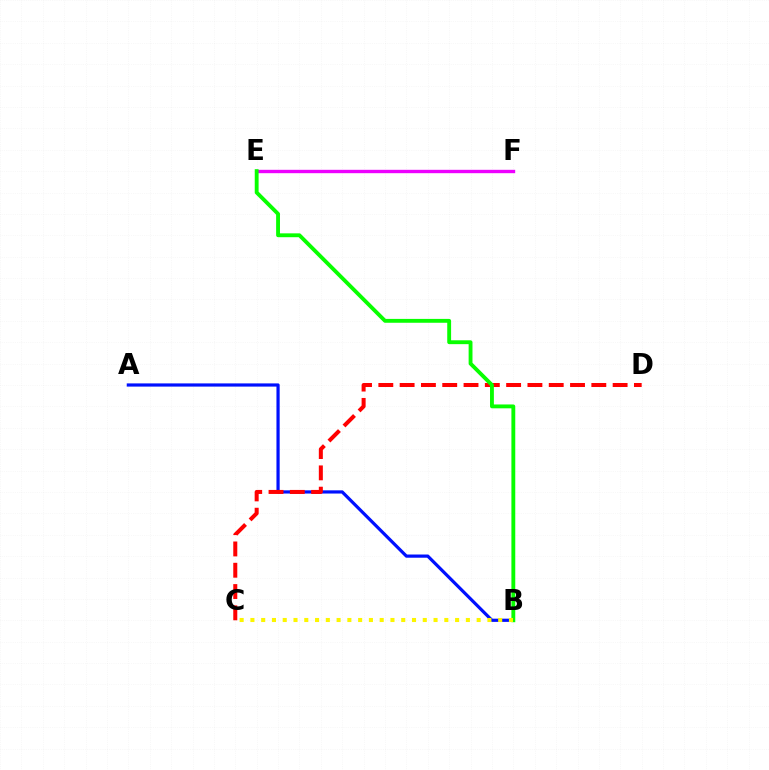{('E', 'F'): [{'color': '#00fff6', 'line_style': 'dashed', 'thickness': 1.93}, {'color': '#ee00ff', 'line_style': 'solid', 'thickness': 2.43}], ('A', 'B'): [{'color': '#0010ff', 'line_style': 'solid', 'thickness': 2.31}], ('C', 'D'): [{'color': '#ff0000', 'line_style': 'dashed', 'thickness': 2.89}], ('B', 'E'): [{'color': '#08ff00', 'line_style': 'solid', 'thickness': 2.78}], ('B', 'C'): [{'color': '#fcf500', 'line_style': 'dotted', 'thickness': 2.93}]}